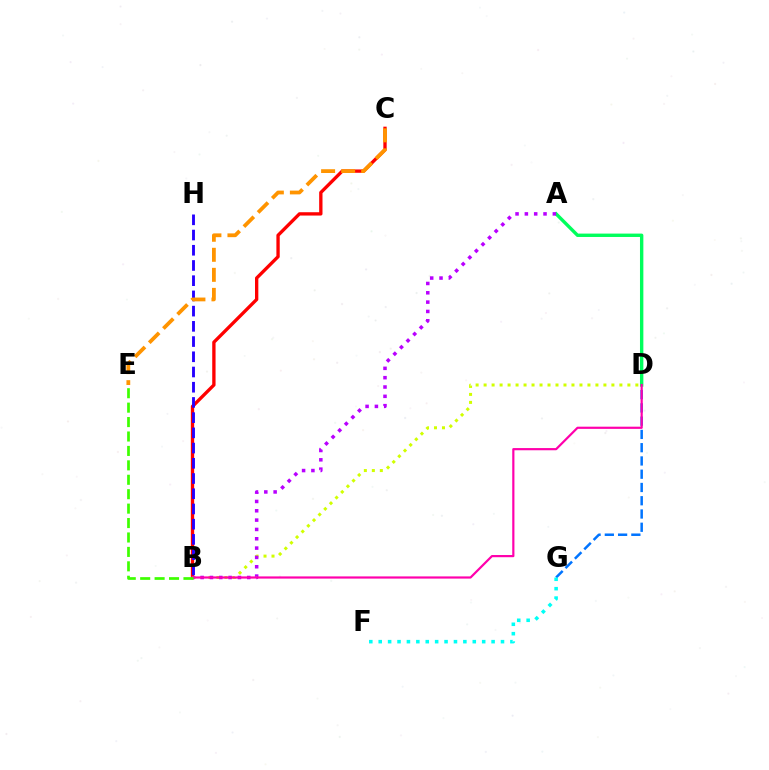{('D', 'G'): [{'color': '#0074ff', 'line_style': 'dashed', 'thickness': 1.8}], ('B', 'C'): [{'color': '#ff0000', 'line_style': 'solid', 'thickness': 2.4}], ('A', 'D'): [{'color': '#00ff5c', 'line_style': 'solid', 'thickness': 2.43}], ('B', 'D'): [{'color': '#d1ff00', 'line_style': 'dotted', 'thickness': 2.17}, {'color': '#ff00ac', 'line_style': 'solid', 'thickness': 1.58}], ('A', 'B'): [{'color': '#b900ff', 'line_style': 'dotted', 'thickness': 2.53}], ('F', 'G'): [{'color': '#00fff6', 'line_style': 'dotted', 'thickness': 2.56}], ('B', 'H'): [{'color': '#2500ff', 'line_style': 'dashed', 'thickness': 2.07}], ('B', 'E'): [{'color': '#3dff00', 'line_style': 'dashed', 'thickness': 1.96}], ('C', 'E'): [{'color': '#ff9400', 'line_style': 'dashed', 'thickness': 2.72}]}